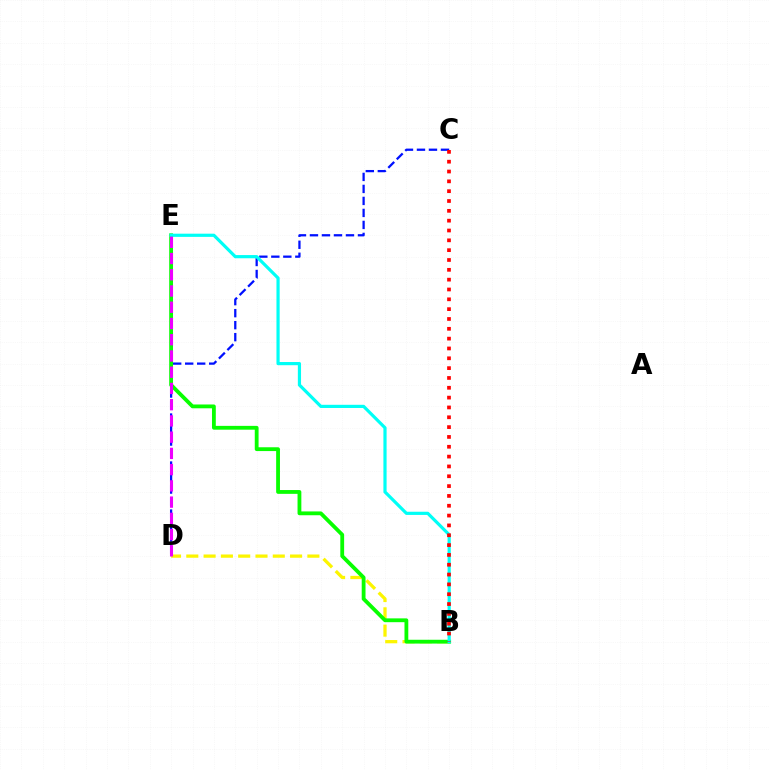{('B', 'D'): [{'color': '#fcf500', 'line_style': 'dashed', 'thickness': 2.35}], ('C', 'D'): [{'color': '#0010ff', 'line_style': 'dashed', 'thickness': 1.63}], ('B', 'E'): [{'color': '#08ff00', 'line_style': 'solid', 'thickness': 2.74}, {'color': '#00fff6', 'line_style': 'solid', 'thickness': 2.3}], ('D', 'E'): [{'color': '#ee00ff', 'line_style': 'dashed', 'thickness': 2.21}], ('B', 'C'): [{'color': '#ff0000', 'line_style': 'dotted', 'thickness': 2.67}]}